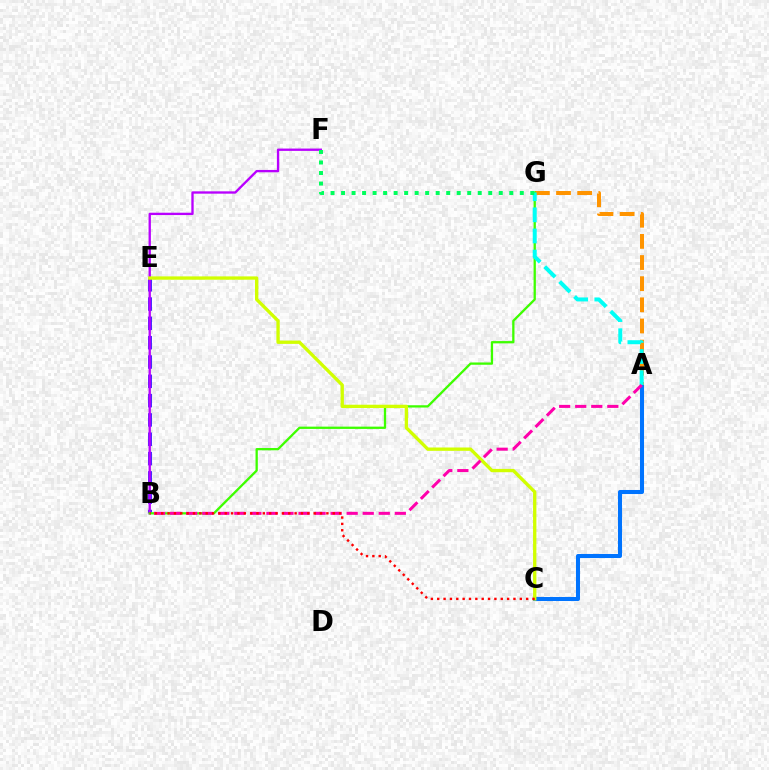{('A', 'C'): [{'color': '#0074ff', 'line_style': 'solid', 'thickness': 2.92}], ('A', 'G'): [{'color': '#ff9400', 'line_style': 'dashed', 'thickness': 2.87}, {'color': '#00fff6', 'line_style': 'dashed', 'thickness': 2.87}], ('B', 'E'): [{'color': '#2500ff', 'line_style': 'dashed', 'thickness': 2.62}], ('B', 'F'): [{'color': '#b900ff', 'line_style': 'solid', 'thickness': 1.68}], ('B', 'G'): [{'color': '#3dff00', 'line_style': 'solid', 'thickness': 1.65}], ('C', 'E'): [{'color': '#d1ff00', 'line_style': 'solid', 'thickness': 2.4}], ('A', 'B'): [{'color': '#ff00ac', 'line_style': 'dashed', 'thickness': 2.18}], ('B', 'C'): [{'color': '#ff0000', 'line_style': 'dotted', 'thickness': 1.73}], ('F', 'G'): [{'color': '#00ff5c', 'line_style': 'dotted', 'thickness': 2.86}]}